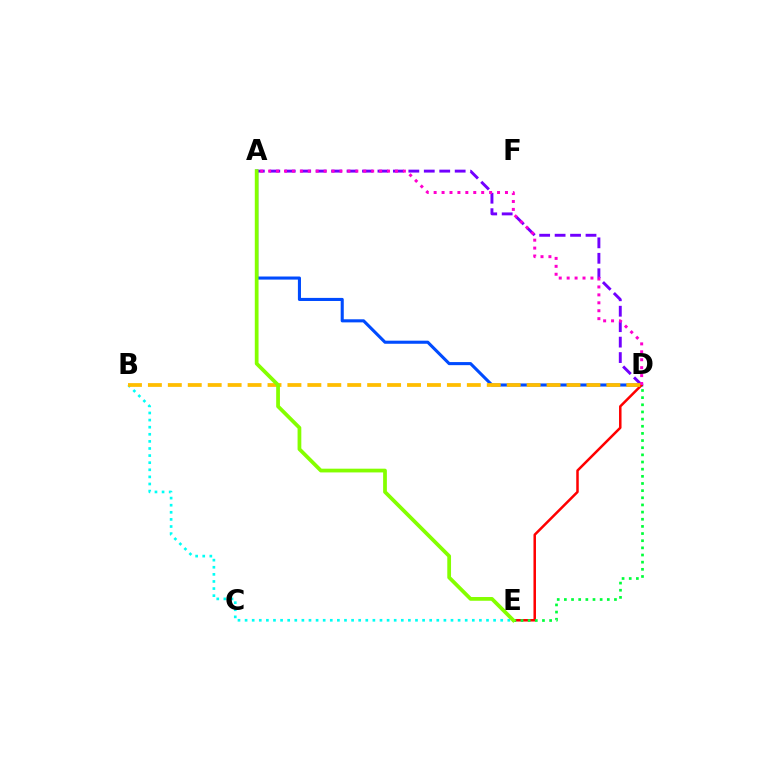{('A', 'D'): [{'color': '#004bff', 'line_style': 'solid', 'thickness': 2.22}, {'color': '#7200ff', 'line_style': 'dashed', 'thickness': 2.1}, {'color': '#ff00cf', 'line_style': 'dotted', 'thickness': 2.15}], ('D', 'E'): [{'color': '#ff0000', 'line_style': 'solid', 'thickness': 1.81}, {'color': '#00ff39', 'line_style': 'dotted', 'thickness': 1.94}], ('B', 'E'): [{'color': '#00fff6', 'line_style': 'dotted', 'thickness': 1.93}], ('B', 'D'): [{'color': '#ffbd00', 'line_style': 'dashed', 'thickness': 2.71}], ('A', 'E'): [{'color': '#84ff00', 'line_style': 'solid', 'thickness': 2.7}]}